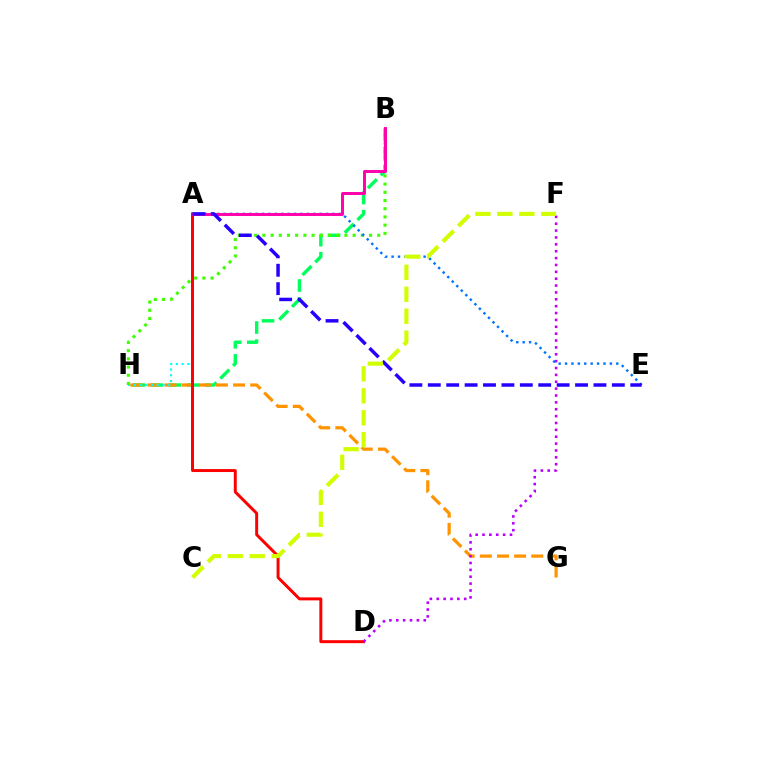{('B', 'H'): [{'color': '#00ff5c', 'line_style': 'dashed', 'thickness': 2.46}, {'color': '#3dff00', 'line_style': 'dotted', 'thickness': 2.23}], ('G', 'H'): [{'color': '#ff9400', 'line_style': 'dashed', 'thickness': 2.33}], ('A', 'H'): [{'color': '#00fff6', 'line_style': 'dotted', 'thickness': 1.56}], ('A', 'D'): [{'color': '#ff0000', 'line_style': 'solid', 'thickness': 2.13}], ('A', 'E'): [{'color': '#0074ff', 'line_style': 'dotted', 'thickness': 1.74}, {'color': '#2500ff', 'line_style': 'dashed', 'thickness': 2.5}], ('D', 'F'): [{'color': '#b900ff', 'line_style': 'dotted', 'thickness': 1.87}], ('A', 'B'): [{'color': '#ff00ac', 'line_style': 'solid', 'thickness': 2.11}], ('C', 'F'): [{'color': '#d1ff00', 'line_style': 'dashed', 'thickness': 2.98}]}